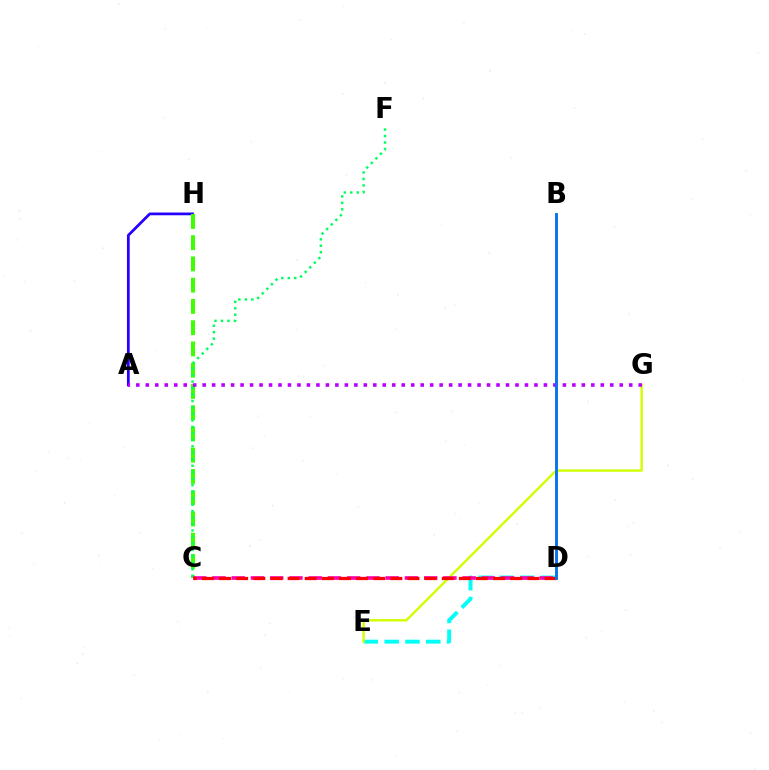{('D', 'E'): [{'color': '#00fff6', 'line_style': 'dashed', 'thickness': 2.83}], ('A', 'H'): [{'color': '#2500ff', 'line_style': 'solid', 'thickness': 1.97}], ('B', 'D'): [{'color': '#ff9400', 'line_style': 'solid', 'thickness': 2.14}, {'color': '#0074ff', 'line_style': 'solid', 'thickness': 2.03}], ('C', 'H'): [{'color': '#3dff00', 'line_style': 'dashed', 'thickness': 2.89}], ('E', 'G'): [{'color': '#d1ff00', 'line_style': 'solid', 'thickness': 1.72}], ('C', 'F'): [{'color': '#00ff5c', 'line_style': 'dotted', 'thickness': 1.76}], ('C', 'D'): [{'color': '#ff00ac', 'line_style': 'dashed', 'thickness': 2.61}, {'color': '#ff0000', 'line_style': 'dashed', 'thickness': 2.33}], ('A', 'G'): [{'color': '#b900ff', 'line_style': 'dotted', 'thickness': 2.58}]}